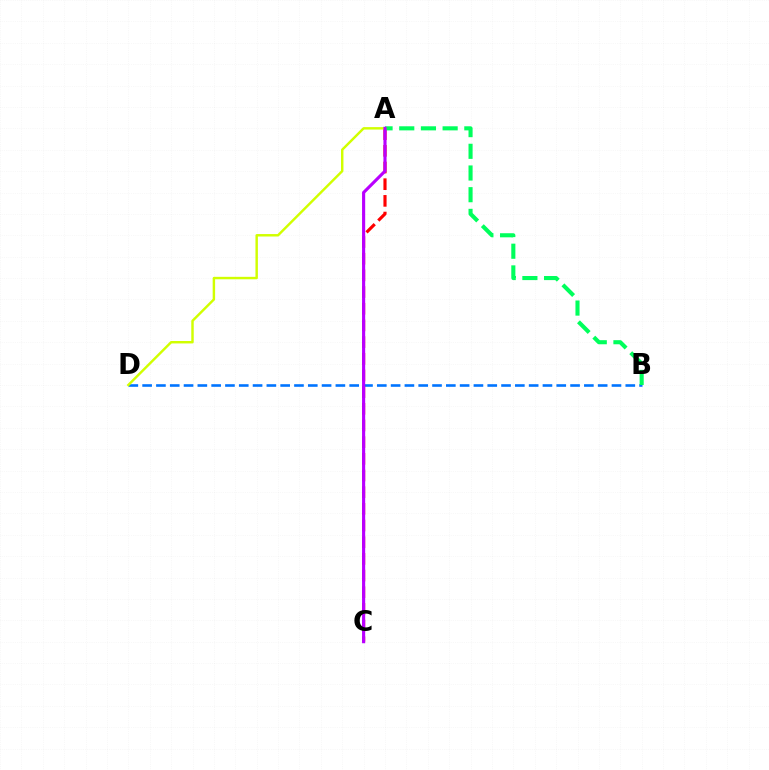{('B', 'D'): [{'color': '#0074ff', 'line_style': 'dashed', 'thickness': 1.88}], ('A', 'C'): [{'color': '#ff0000', 'line_style': 'dashed', 'thickness': 2.27}, {'color': '#b900ff', 'line_style': 'solid', 'thickness': 2.25}], ('A', 'B'): [{'color': '#00ff5c', 'line_style': 'dashed', 'thickness': 2.95}], ('A', 'D'): [{'color': '#d1ff00', 'line_style': 'solid', 'thickness': 1.76}]}